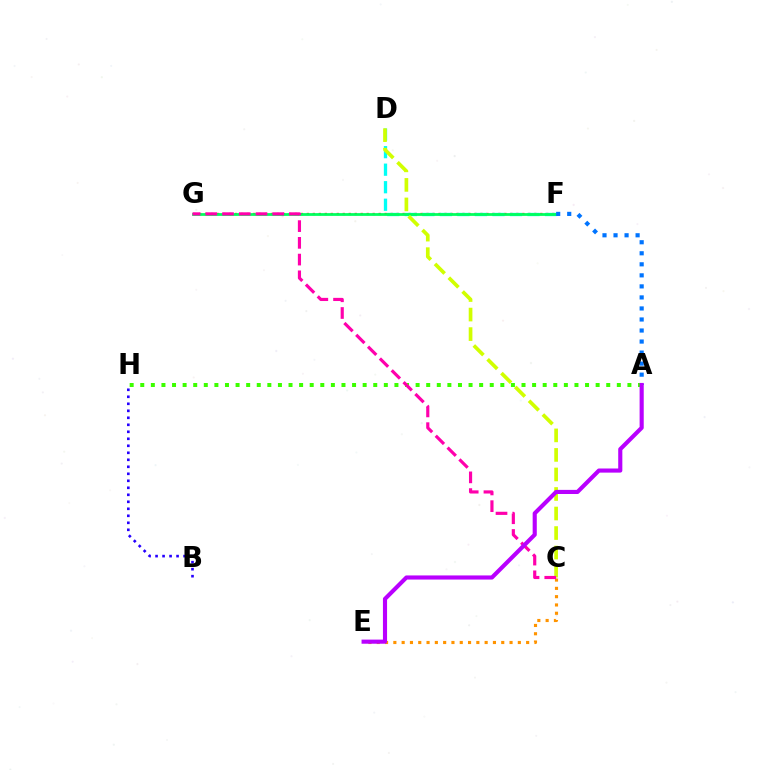{('C', 'E'): [{'color': '#ff9400', 'line_style': 'dotted', 'thickness': 2.25}], ('F', 'G'): [{'color': '#ff0000', 'line_style': 'dotted', 'thickness': 1.63}, {'color': '#00ff5c', 'line_style': 'solid', 'thickness': 1.99}], ('D', 'F'): [{'color': '#00fff6', 'line_style': 'dashed', 'thickness': 2.38}], ('B', 'H'): [{'color': '#2500ff', 'line_style': 'dotted', 'thickness': 1.9}], ('C', 'D'): [{'color': '#d1ff00', 'line_style': 'dashed', 'thickness': 2.65}], ('A', 'F'): [{'color': '#0074ff', 'line_style': 'dotted', 'thickness': 3.0}], ('A', 'H'): [{'color': '#3dff00', 'line_style': 'dotted', 'thickness': 2.88}], ('C', 'G'): [{'color': '#ff00ac', 'line_style': 'dashed', 'thickness': 2.27}], ('A', 'E'): [{'color': '#b900ff', 'line_style': 'solid', 'thickness': 2.97}]}